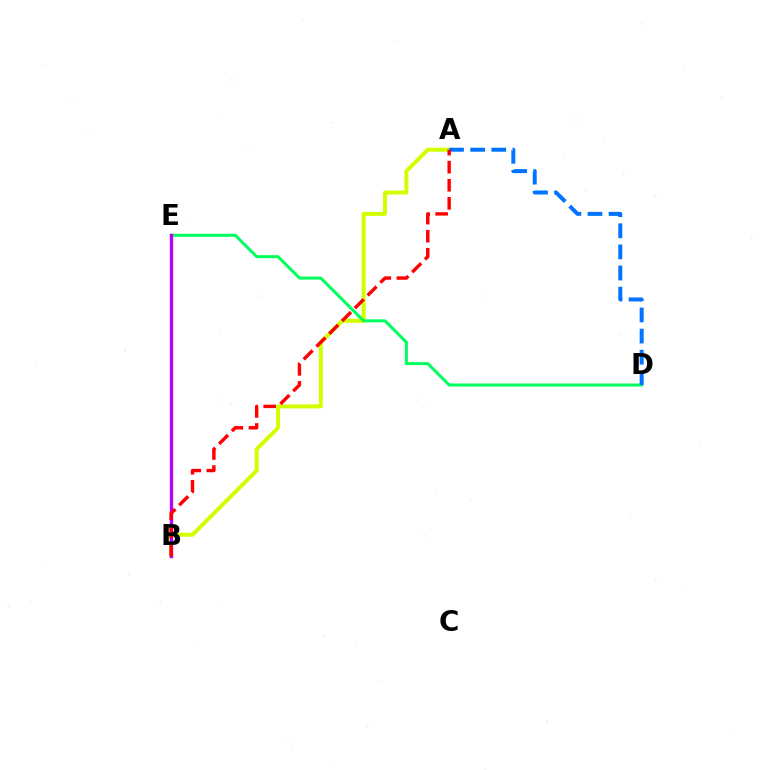{('A', 'B'): [{'color': '#d1ff00', 'line_style': 'solid', 'thickness': 2.87}, {'color': '#ff0000', 'line_style': 'dashed', 'thickness': 2.46}], ('D', 'E'): [{'color': '#00ff5c', 'line_style': 'solid', 'thickness': 2.17}], ('A', 'D'): [{'color': '#0074ff', 'line_style': 'dashed', 'thickness': 2.87}], ('B', 'E'): [{'color': '#b900ff', 'line_style': 'solid', 'thickness': 2.38}]}